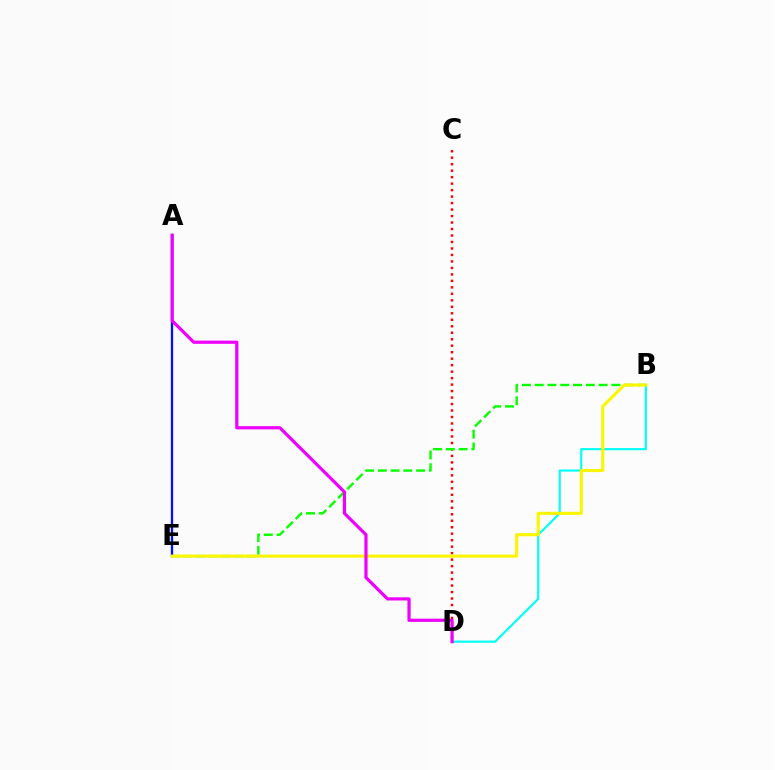{('C', 'D'): [{'color': '#ff0000', 'line_style': 'dotted', 'thickness': 1.76}], ('B', 'E'): [{'color': '#08ff00', 'line_style': 'dashed', 'thickness': 1.74}, {'color': '#fcf500', 'line_style': 'solid', 'thickness': 2.23}], ('A', 'E'): [{'color': '#0010ff', 'line_style': 'solid', 'thickness': 1.65}], ('B', 'D'): [{'color': '#00fff6', 'line_style': 'solid', 'thickness': 1.55}], ('A', 'D'): [{'color': '#ee00ff', 'line_style': 'solid', 'thickness': 2.31}]}